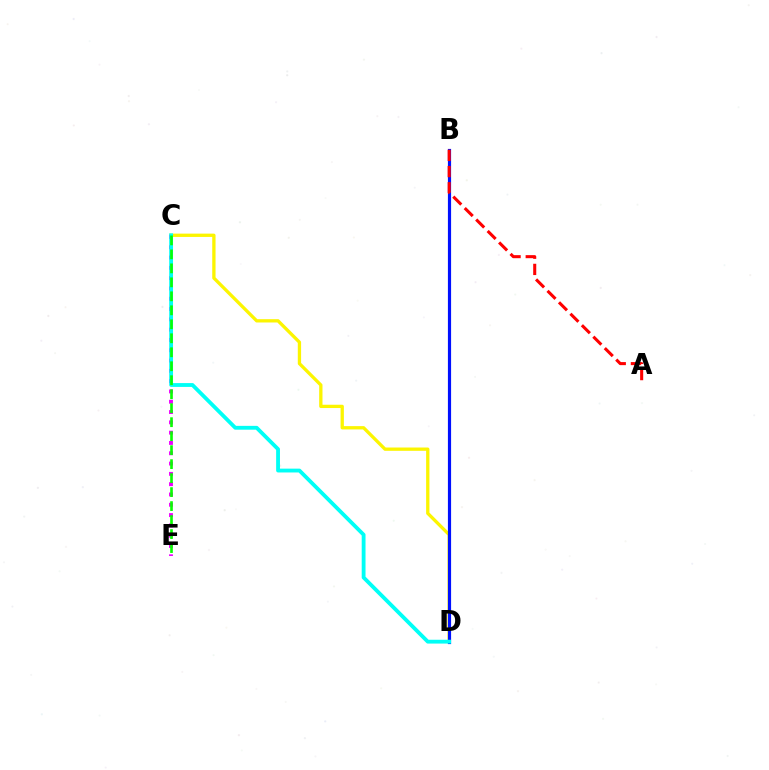{('C', 'D'): [{'color': '#fcf500', 'line_style': 'solid', 'thickness': 2.38}, {'color': '#00fff6', 'line_style': 'solid', 'thickness': 2.75}], ('B', 'D'): [{'color': '#0010ff', 'line_style': 'solid', 'thickness': 2.29}], ('C', 'E'): [{'color': '#ee00ff', 'line_style': 'dotted', 'thickness': 2.8}, {'color': '#08ff00', 'line_style': 'dashed', 'thickness': 1.9}], ('A', 'B'): [{'color': '#ff0000', 'line_style': 'dashed', 'thickness': 2.2}]}